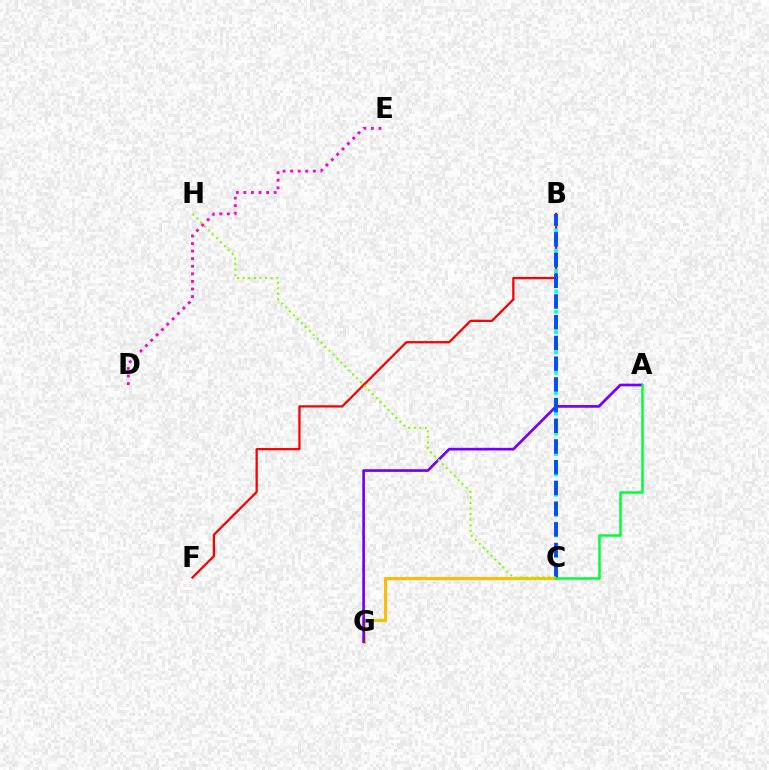{('B', 'F'): [{'color': '#ff0000', 'line_style': 'solid', 'thickness': 1.64}], ('D', 'E'): [{'color': '#ff00cf', 'line_style': 'dotted', 'thickness': 2.06}], ('C', 'G'): [{'color': '#ffbd00', 'line_style': 'solid', 'thickness': 2.21}], ('B', 'C'): [{'color': '#00fff6', 'line_style': 'dotted', 'thickness': 2.76}, {'color': '#004bff', 'line_style': 'dashed', 'thickness': 2.81}], ('A', 'G'): [{'color': '#7200ff', 'line_style': 'solid', 'thickness': 1.93}], ('C', 'H'): [{'color': '#84ff00', 'line_style': 'dotted', 'thickness': 1.52}], ('A', 'C'): [{'color': '#00ff39', 'line_style': 'solid', 'thickness': 1.8}]}